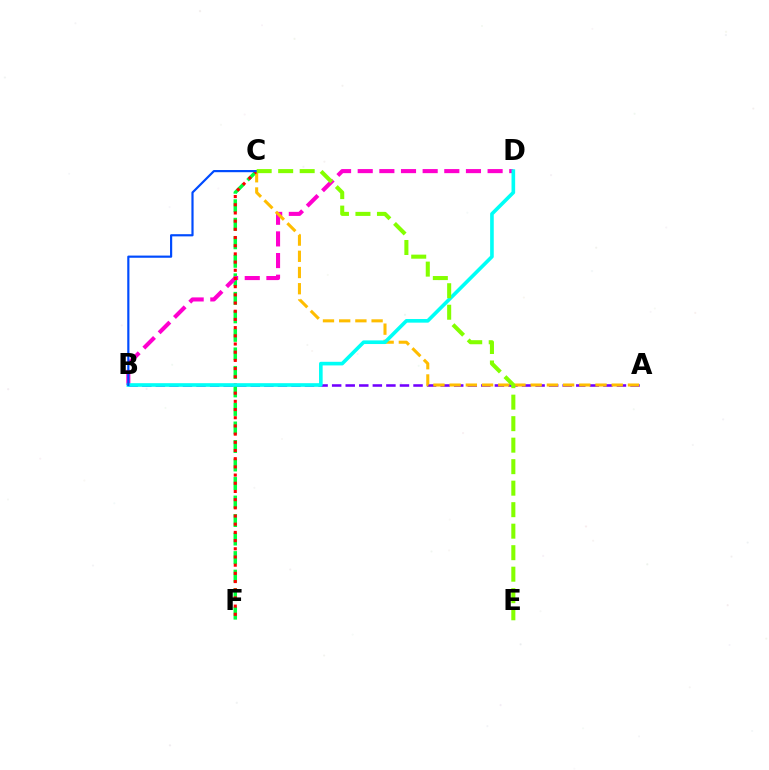{('C', 'F'): [{'color': '#00ff39', 'line_style': 'dashed', 'thickness': 2.52}, {'color': '#ff0000', 'line_style': 'dotted', 'thickness': 2.23}], ('A', 'B'): [{'color': '#7200ff', 'line_style': 'dashed', 'thickness': 1.84}], ('B', 'D'): [{'color': '#ff00cf', 'line_style': 'dashed', 'thickness': 2.94}, {'color': '#00fff6', 'line_style': 'solid', 'thickness': 2.61}], ('A', 'C'): [{'color': '#ffbd00', 'line_style': 'dashed', 'thickness': 2.2}], ('B', 'C'): [{'color': '#004bff', 'line_style': 'solid', 'thickness': 1.57}], ('C', 'E'): [{'color': '#84ff00', 'line_style': 'dashed', 'thickness': 2.92}]}